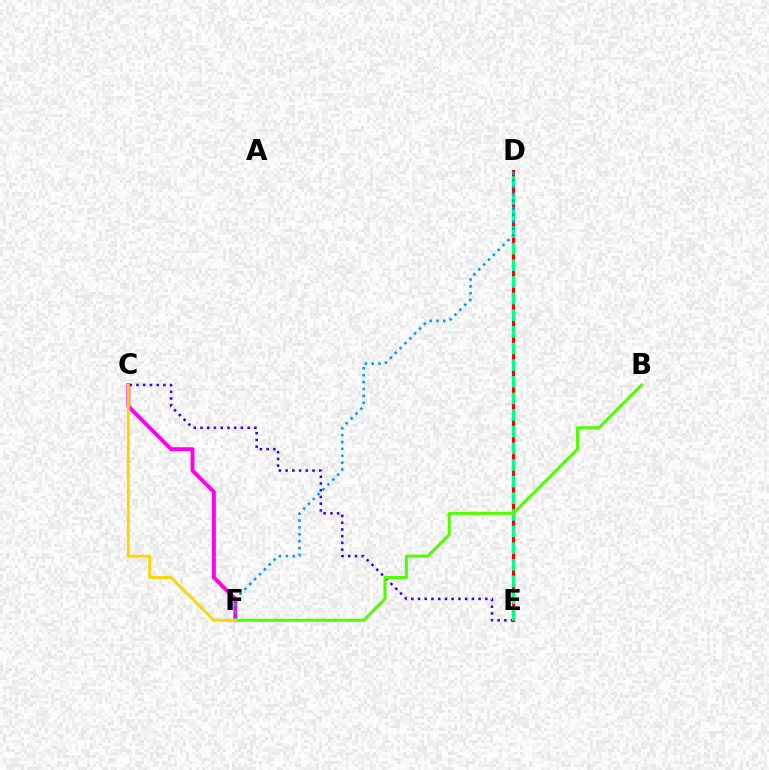{('C', 'F'): [{'color': '#ff00ed', 'line_style': 'solid', 'thickness': 2.78}, {'color': '#ffd500', 'line_style': 'solid', 'thickness': 2.07}], ('C', 'E'): [{'color': '#3700ff', 'line_style': 'dotted', 'thickness': 1.83}], ('D', 'E'): [{'color': '#ff0000', 'line_style': 'solid', 'thickness': 2.29}, {'color': '#00ff86', 'line_style': 'dashed', 'thickness': 2.26}], ('D', 'F'): [{'color': '#009eff', 'line_style': 'dotted', 'thickness': 1.87}], ('B', 'F'): [{'color': '#4fff00', 'line_style': 'solid', 'thickness': 2.17}]}